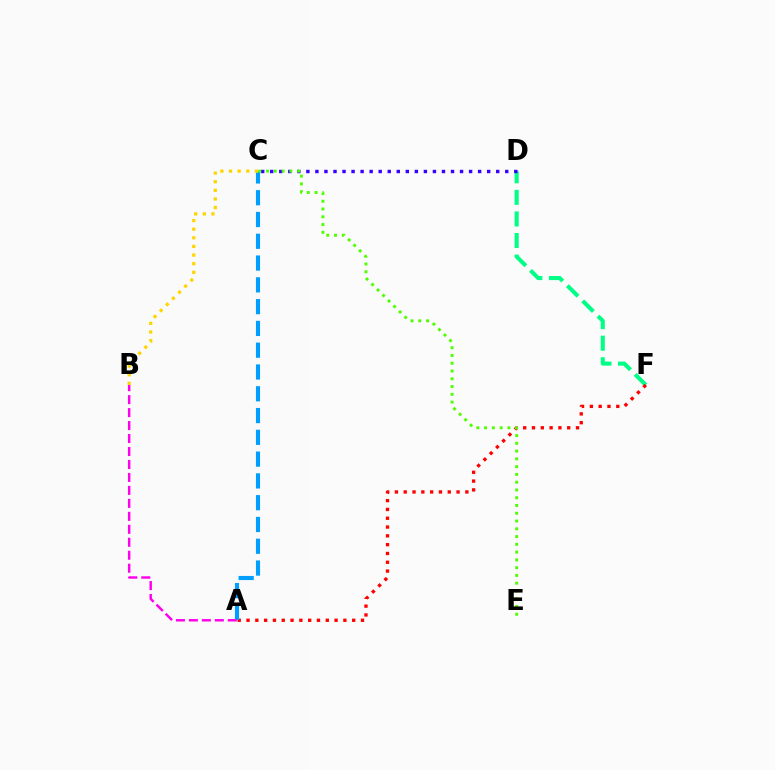{('D', 'F'): [{'color': '#00ff86', 'line_style': 'dashed', 'thickness': 2.93}], ('A', 'F'): [{'color': '#ff0000', 'line_style': 'dotted', 'thickness': 2.39}], ('A', 'C'): [{'color': '#009eff', 'line_style': 'dashed', 'thickness': 2.96}], ('A', 'B'): [{'color': '#ff00ed', 'line_style': 'dashed', 'thickness': 1.76}], ('C', 'D'): [{'color': '#3700ff', 'line_style': 'dotted', 'thickness': 2.46}], ('C', 'E'): [{'color': '#4fff00', 'line_style': 'dotted', 'thickness': 2.11}], ('B', 'C'): [{'color': '#ffd500', 'line_style': 'dotted', 'thickness': 2.34}]}